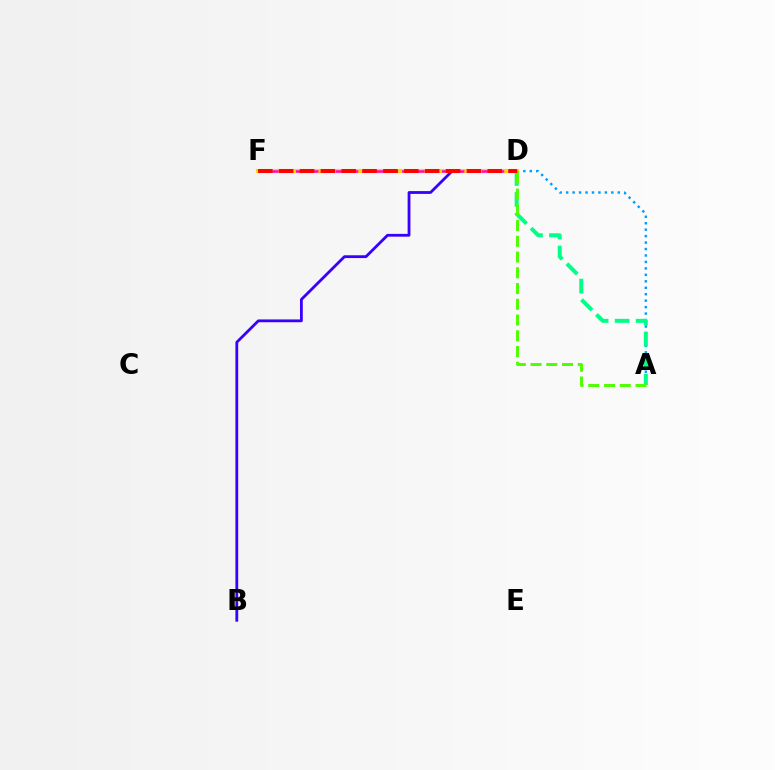{('B', 'D'): [{'color': '#3700ff', 'line_style': 'solid', 'thickness': 2.01}], ('A', 'D'): [{'color': '#009eff', 'line_style': 'dotted', 'thickness': 1.75}, {'color': '#00ff86', 'line_style': 'dashed', 'thickness': 2.85}, {'color': '#4fff00', 'line_style': 'dashed', 'thickness': 2.14}], ('D', 'F'): [{'color': '#ffd500', 'line_style': 'solid', 'thickness': 2.97}, {'color': '#ff00ed', 'line_style': 'dashed', 'thickness': 1.8}, {'color': '#ff0000', 'line_style': 'dashed', 'thickness': 2.83}]}